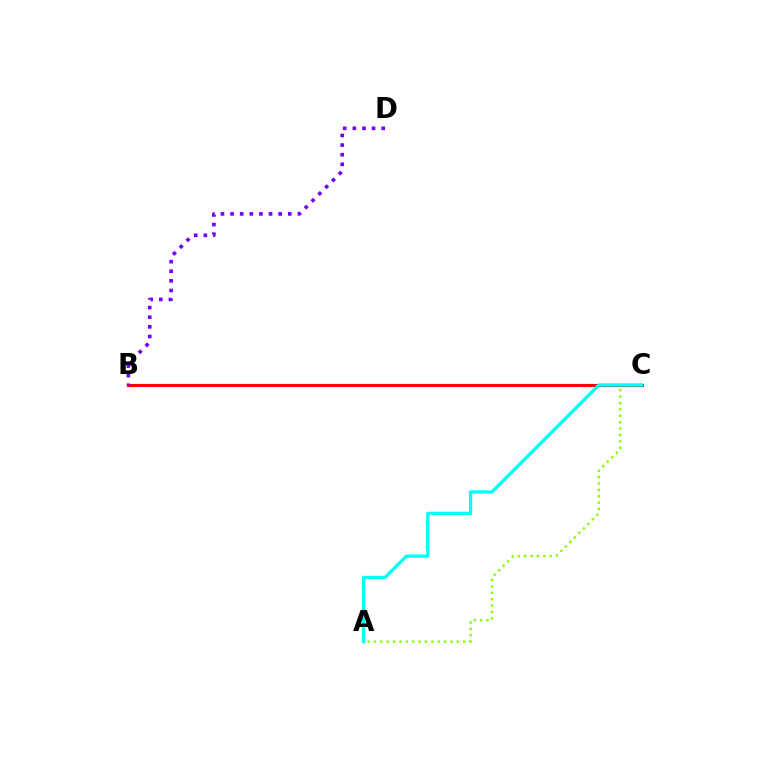{('B', 'C'): [{'color': '#ff0000', 'line_style': 'solid', 'thickness': 2.24}], ('A', 'C'): [{'color': '#84ff00', 'line_style': 'dotted', 'thickness': 1.73}, {'color': '#00fff6', 'line_style': 'solid', 'thickness': 2.34}], ('B', 'D'): [{'color': '#7200ff', 'line_style': 'dotted', 'thickness': 2.61}]}